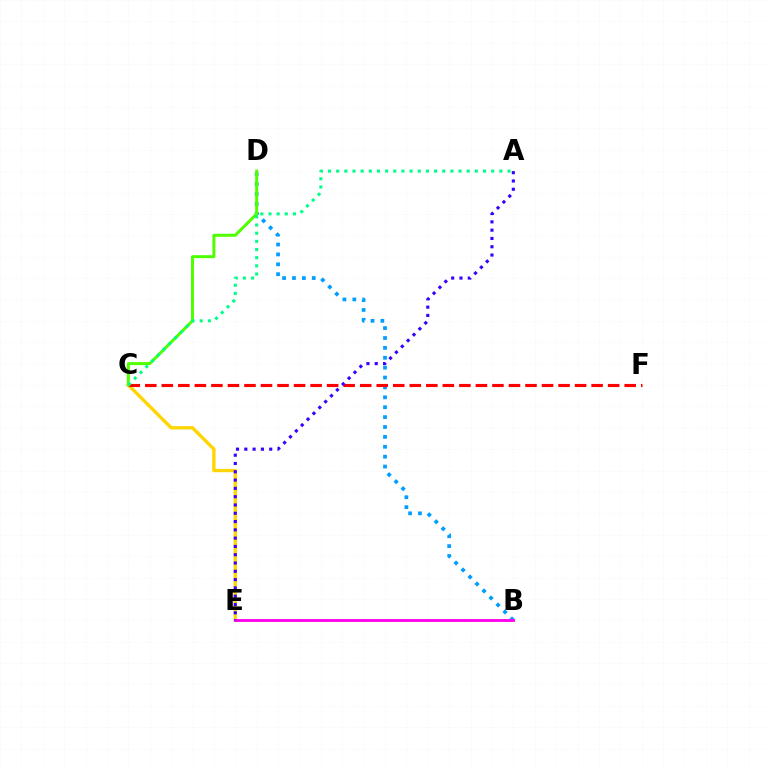{('B', 'D'): [{'color': '#009eff', 'line_style': 'dotted', 'thickness': 2.69}], ('C', 'E'): [{'color': '#ffd500', 'line_style': 'solid', 'thickness': 2.4}], ('C', 'F'): [{'color': '#ff0000', 'line_style': 'dashed', 'thickness': 2.25}], ('C', 'D'): [{'color': '#4fff00', 'line_style': 'solid', 'thickness': 2.15}], ('B', 'E'): [{'color': '#ff00ed', 'line_style': 'solid', 'thickness': 2.06}], ('A', 'C'): [{'color': '#00ff86', 'line_style': 'dotted', 'thickness': 2.22}], ('A', 'E'): [{'color': '#3700ff', 'line_style': 'dotted', 'thickness': 2.25}]}